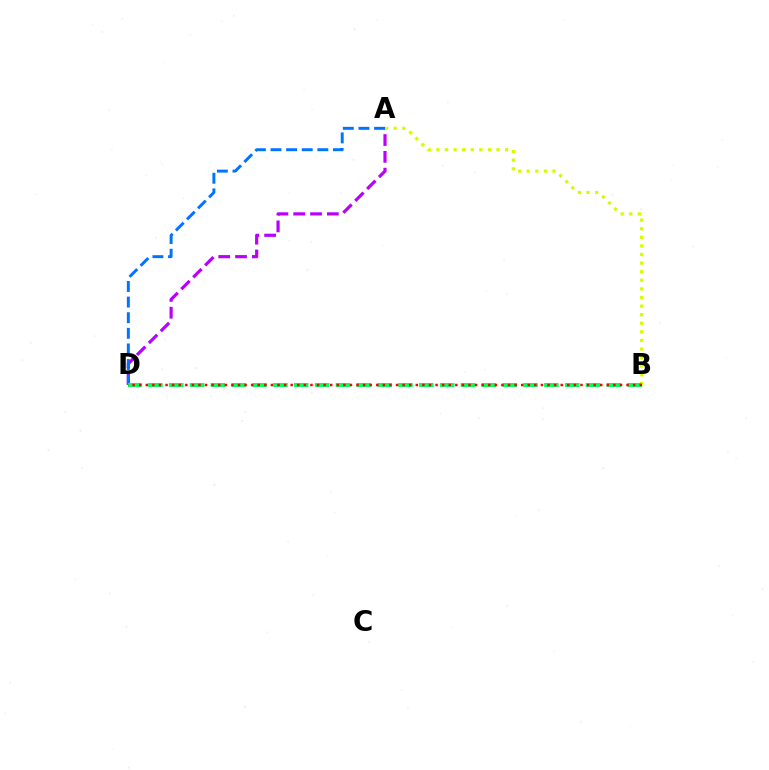{('A', 'D'): [{'color': '#b900ff', 'line_style': 'dashed', 'thickness': 2.29}, {'color': '#0074ff', 'line_style': 'dashed', 'thickness': 2.12}], ('A', 'B'): [{'color': '#d1ff00', 'line_style': 'dotted', 'thickness': 2.33}], ('B', 'D'): [{'color': '#00ff5c', 'line_style': 'dashed', 'thickness': 2.83}, {'color': '#ff0000', 'line_style': 'dotted', 'thickness': 1.79}]}